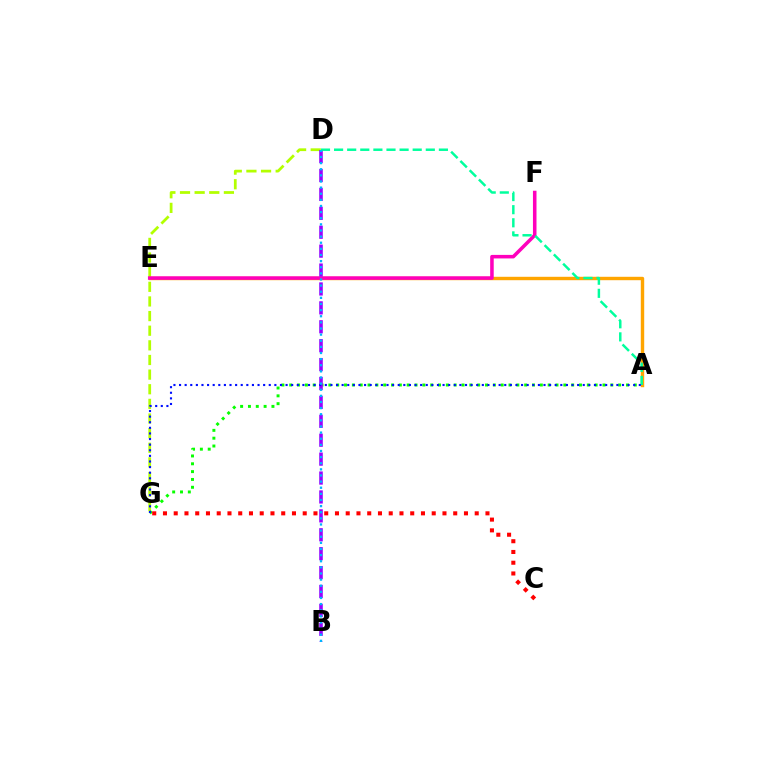{('A', 'E'): [{'color': '#ffa500', 'line_style': 'solid', 'thickness': 2.45}], ('D', 'G'): [{'color': '#b3ff00', 'line_style': 'dashed', 'thickness': 1.99}], ('A', 'G'): [{'color': '#08ff00', 'line_style': 'dotted', 'thickness': 2.13}, {'color': '#0010ff', 'line_style': 'dotted', 'thickness': 1.52}], ('E', 'F'): [{'color': '#ff00bd', 'line_style': 'solid', 'thickness': 2.55}], ('B', 'D'): [{'color': '#9b00ff', 'line_style': 'dashed', 'thickness': 2.57}, {'color': '#00b5ff', 'line_style': 'dotted', 'thickness': 1.66}], ('A', 'D'): [{'color': '#00ff9d', 'line_style': 'dashed', 'thickness': 1.78}], ('C', 'G'): [{'color': '#ff0000', 'line_style': 'dotted', 'thickness': 2.92}]}